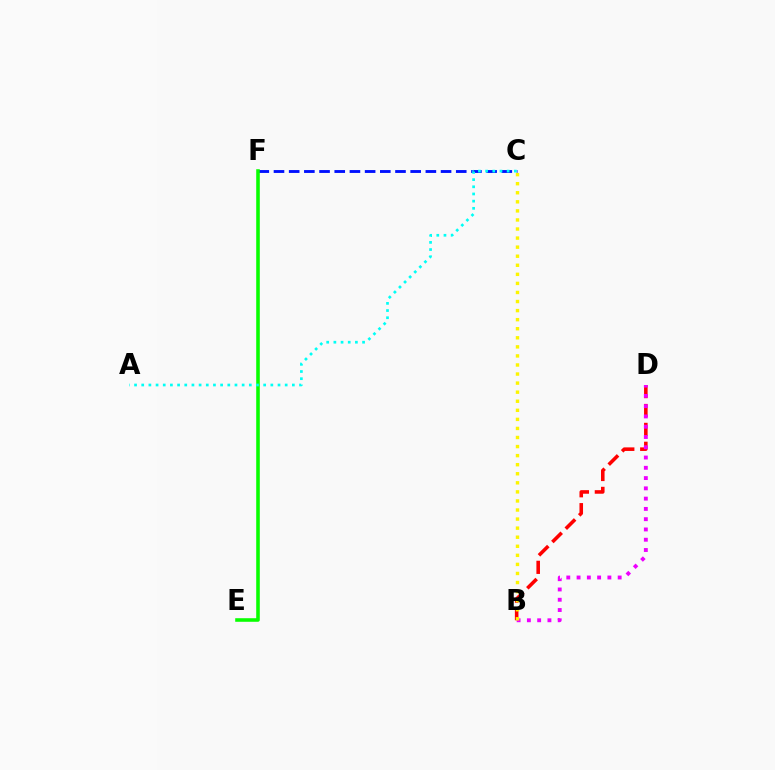{('B', 'D'): [{'color': '#ff0000', 'line_style': 'dashed', 'thickness': 2.57}, {'color': '#ee00ff', 'line_style': 'dotted', 'thickness': 2.79}], ('C', 'F'): [{'color': '#0010ff', 'line_style': 'dashed', 'thickness': 2.06}], ('E', 'F'): [{'color': '#08ff00', 'line_style': 'solid', 'thickness': 2.57}], ('A', 'C'): [{'color': '#00fff6', 'line_style': 'dotted', 'thickness': 1.95}], ('B', 'C'): [{'color': '#fcf500', 'line_style': 'dotted', 'thickness': 2.46}]}